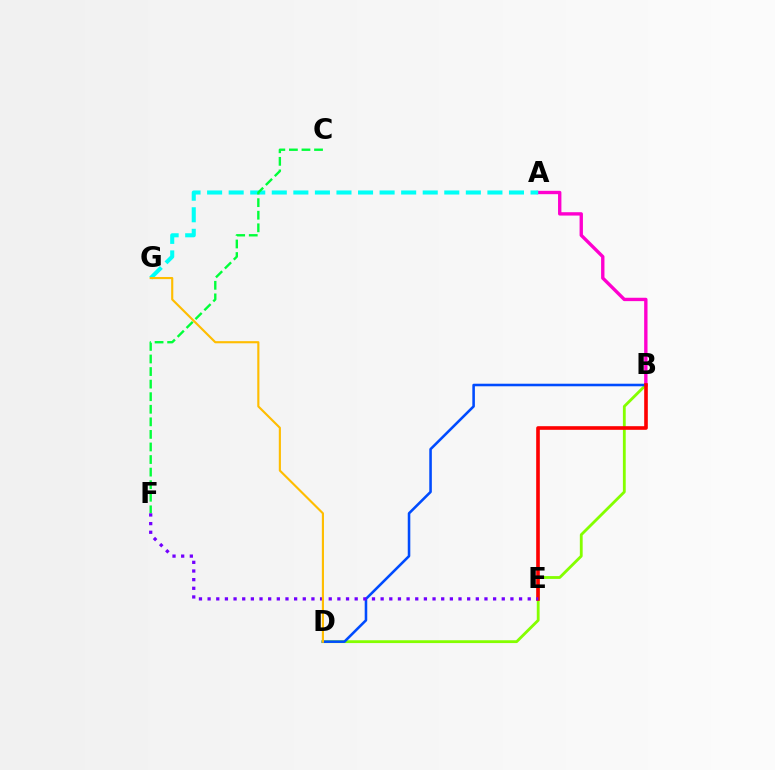{('A', 'B'): [{'color': '#ff00cf', 'line_style': 'solid', 'thickness': 2.42}], ('A', 'G'): [{'color': '#00fff6', 'line_style': 'dashed', 'thickness': 2.93}], ('B', 'D'): [{'color': '#84ff00', 'line_style': 'solid', 'thickness': 2.03}, {'color': '#004bff', 'line_style': 'solid', 'thickness': 1.85}], ('B', 'E'): [{'color': '#ff0000', 'line_style': 'solid', 'thickness': 2.61}], ('C', 'F'): [{'color': '#00ff39', 'line_style': 'dashed', 'thickness': 1.71}], ('E', 'F'): [{'color': '#7200ff', 'line_style': 'dotted', 'thickness': 2.35}], ('D', 'G'): [{'color': '#ffbd00', 'line_style': 'solid', 'thickness': 1.54}]}